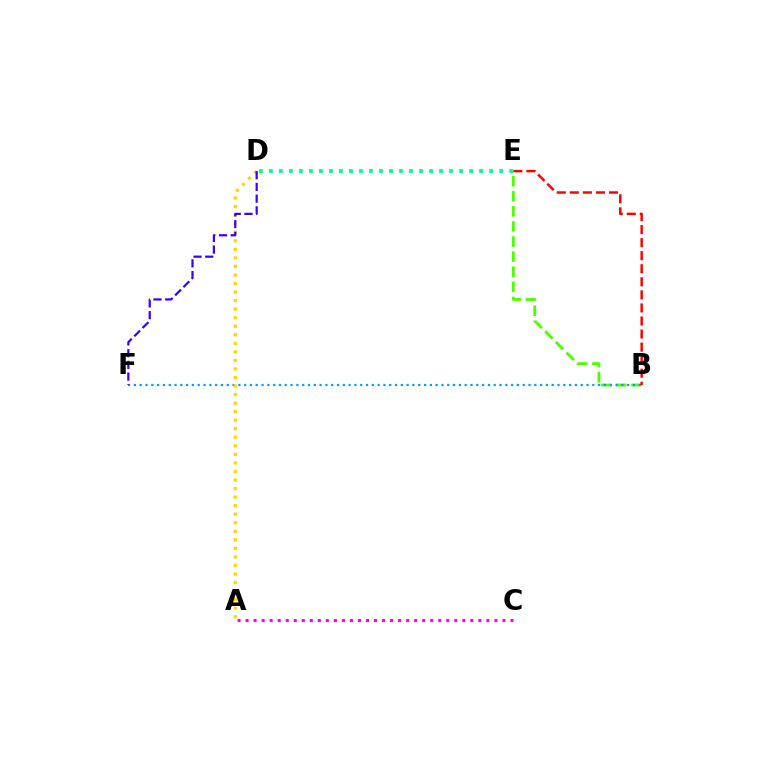{('B', 'E'): [{'color': '#4fff00', 'line_style': 'dashed', 'thickness': 2.05}, {'color': '#ff0000', 'line_style': 'dashed', 'thickness': 1.77}], ('B', 'F'): [{'color': '#009eff', 'line_style': 'dotted', 'thickness': 1.58}], ('D', 'E'): [{'color': '#00ff86', 'line_style': 'dotted', 'thickness': 2.72}], ('A', 'D'): [{'color': '#ffd500', 'line_style': 'dotted', 'thickness': 2.32}], ('A', 'C'): [{'color': '#ff00ed', 'line_style': 'dotted', 'thickness': 2.18}], ('D', 'F'): [{'color': '#3700ff', 'line_style': 'dashed', 'thickness': 1.59}]}